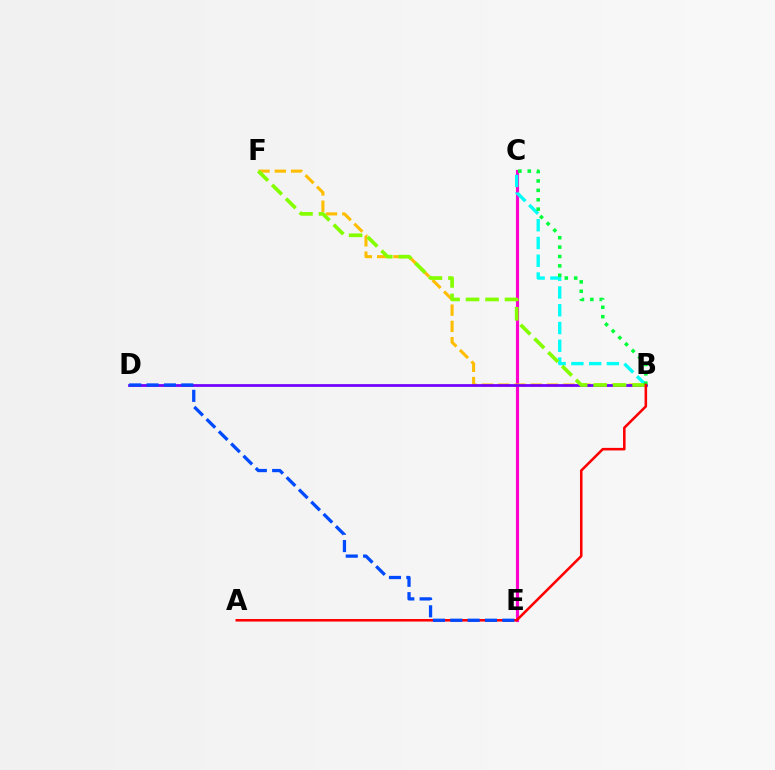{('C', 'E'): [{'color': '#ff00cf', 'line_style': 'solid', 'thickness': 2.25}], ('B', 'F'): [{'color': '#ffbd00', 'line_style': 'dashed', 'thickness': 2.21}, {'color': '#84ff00', 'line_style': 'dashed', 'thickness': 2.65}], ('B', 'D'): [{'color': '#7200ff', 'line_style': 'solid', 'thickness': 1.97}], ('B', 'C'): [{'color': '#00fff6', 'line_style': 'dashed', 'thickness': 2.41}, {'color': '#00ff39', 'line_style': 'dotted', 'thickness': 2.55}], ('A', 'B'): [{'color': '#ff0000', 'line_style': 'solid', 'thickness': 1.84}], ('D', 'E'): [{'color': '#004bff', 'line_style': 'dashed', 'thickness': 2.36}]}